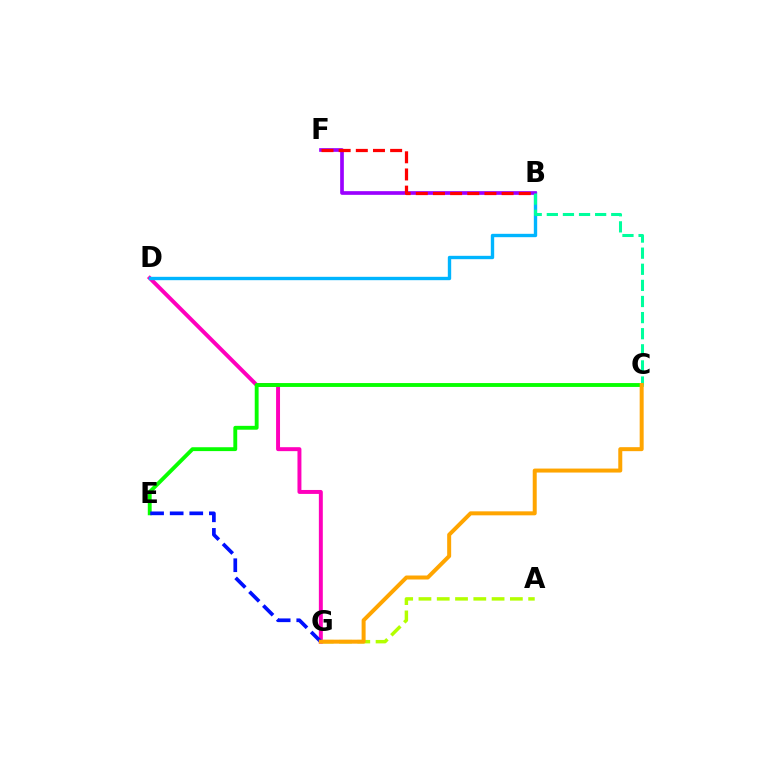{('A', 'G'): [{'color': '#b3ff00', 'line_style': 'dashed', 'thickness': 2.48}], ('D', 'G'): [{'color': '#ff00bd', 'line_style': 'solid', 'thickness': 2.84}], ('C', 'E'): [{'color': '#08ff00', 'line_style': 'solid', 'thickness': 2.78}], ('B', 'D'): [{'color': '#00b5ff', 'line_style': 'solid', 'thickness': 2.43}], ('E', 'G'): [{'color': '#0010ff', 'line_style': 'dashed', 'thickness': 2.66}], ('B', 'F'): [{'color': '#9b00ff', 'line_style': 'solid', 'thickness': 2.65}, {'color': '#ff0000', 'line_style': 'dashed', 'thickness': 2.33}], ('B', 'C'): [{'color': '#00ff9d', 'line_style': 'dashed', 'thickness': 2.19}], ('C', 'G'): [{'color': '#ffa500', 'line_style': 'solid', 'thickness': 2.87}]}